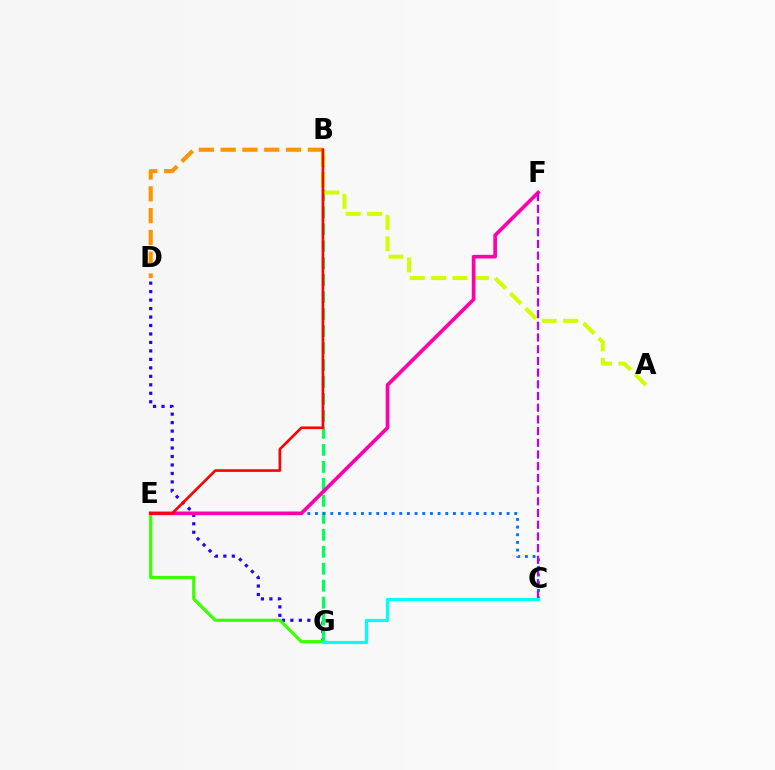{('D', 'G'): [{'color': '#2500ff', 'line_style': 'dotted', 'thickness': 2.3}], ('E', 'G'): [{'color': '#3dff00', 'line_style': 'solid', 'thickness': 2.3}], ('B', 'D'): [{'color': '#ff9400', 'line_style': 'dashed', 'thickness': 2.96}], ('B', 'G'): [{'color': '#00ff5c', 'line_style': 'dashed', 'thickness': 2.31}], ('A', 'B'): [{'color': '#d1ff00', 'line_style': 'dashed', 'thickness': 2.9}], ('C', 'E'): [{'color': '#0074ff', 'line_style': 'dotted', 'thickness': 2.08}], ('E', 'F'): [{'color': '#ff00ac', 'line_style': 'solid', 'thickness': 2.63}], ('C', 'F'): [{'color': '#b900ff', 'line_style': 'dashed', 'thickness': 1.59}], ('B', 'E'): [{'color': '#ff0000', 'line_style': 'solid', 'thickness': 1.91}], ('C', 'G'): [{'color': '#00fff6', 'line_style': 'solid', 'thickness': 2.29}]}